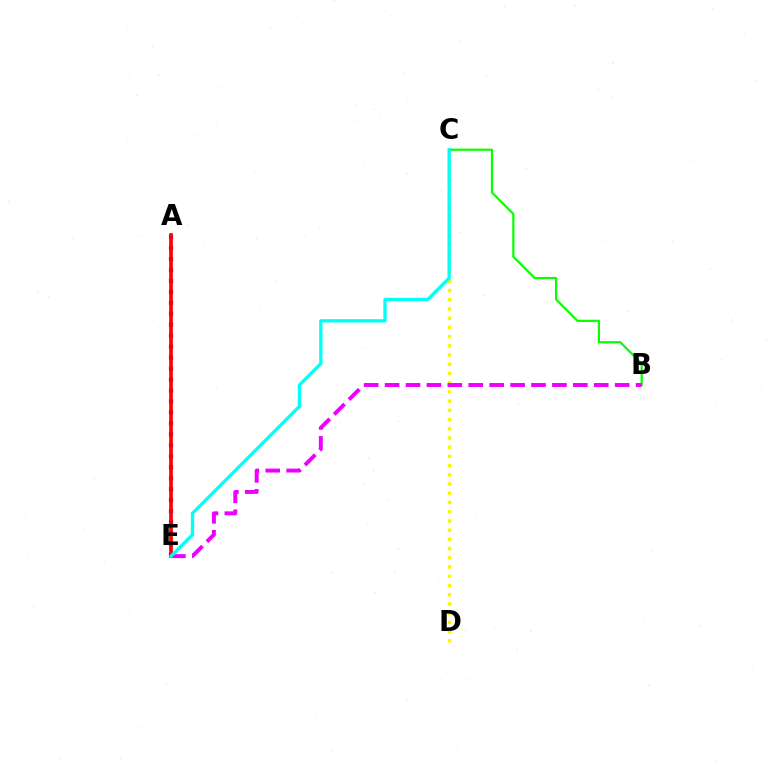{('C', 'D'): [{'color': '#fcf500', 'line_style': 'dotted', 'thickness': 2.5}], ('B', 'C'): [{'color': '#08ff00', 'line_style': 'solid', 'thickness': 1.59}], ('A', 'E'): [{'color': '#0010ff', 'line_style': 'dotted', 'thickness': 2.98}, {'color': '#ff0000', 'line_style': 'solid', 'thickness': 2.65}], ('B', 'E'): [{'color': '#ee00ff', 'line_style': 'dashed', 'thickness': 2.84}], ('C', 'E'): [{'color': '#00fff6', 'line_style': 'solid', 'thickness': 2.38}]}